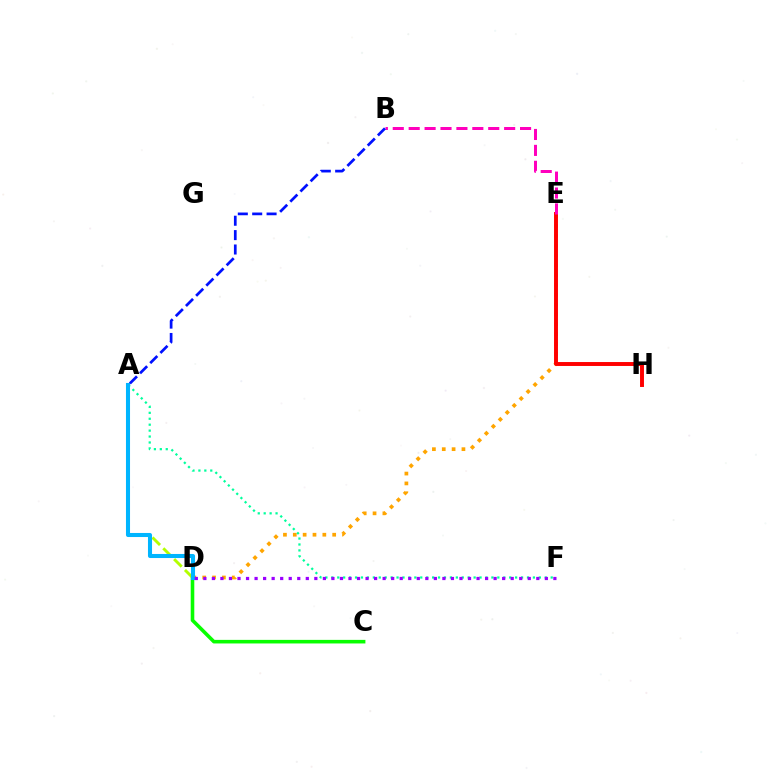{('D', 'E'): [{'color': '#ffa500', 'line_style': 'dotted', 'thickness': 2.68}], ('C', 'D'): [{'color': '#08ff00', 'line_style': 'solid', 'thickness': 2.58}], ('E', 'H'): [{'color': '#ff0000', 'line_style': 'solid', 'thickness': 2.83}], ('A', 'F'): [{'color': '#00ff9d', 'line_style': 'dotted', 'thickness': 1.61}], ('B', 'E'): [{'color': '#ff00bd', 'line_style': 'dashed', 'thickness': 2.16}], ('A', 'D'): [{'color': '#b3ff00', 'line_style': 'dashed', 'thickness': 2.08}, {'color': '#00b5ff', 'line_style': 'solid', 'thickness': 2.93}], ('D', 'F'): [{'color': '#9b00ff', 'line_style': 'dotted', 'thickness': 2.32}], ('A', 'B'): [{'color': '#0010ff', 'line_style': 'dashed', 'thickness': 1.95}]}